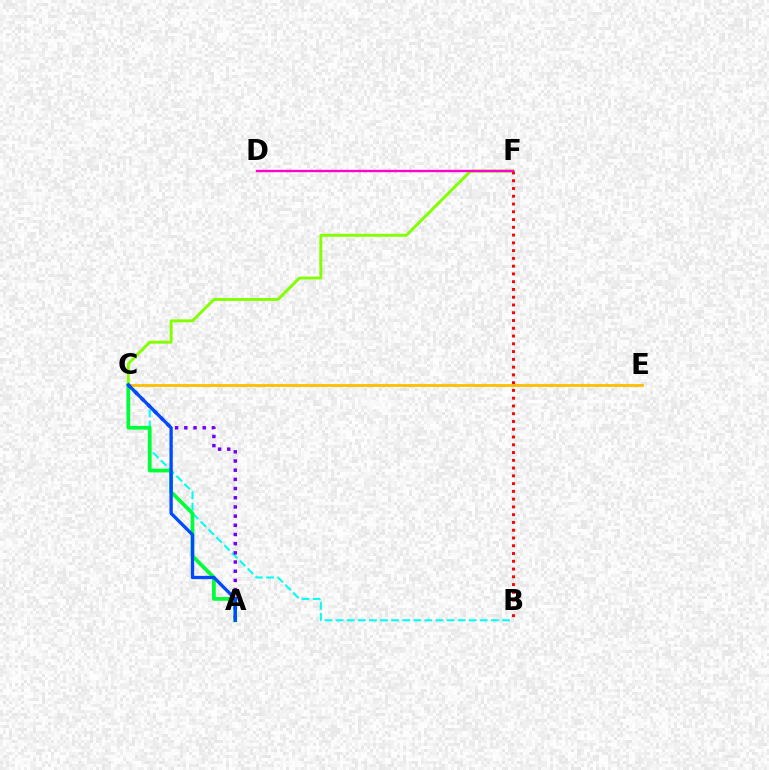{('C', 'E'): [{'color': '#ffbd00', 'line_style': 'solid', 'thickness': 1.99}], ('B', 'C'): [{'color': '#00fff6', 'line_style': 'dashed', 'thickness': 1.51}], ('A', 'C'): [{'color': '#00ff39', 'line_style': 'solid', 'thickness': 2.69}, {'color': '#7200ff', 'line_style': 'dotted', 'thickness': 2.5}, {'color': '#004bff', 'line_style': 'solid', 'thickness': 2.39}], ('C', 'F'): [{'color': '#84ff00', 'line_style': 'solid', 'thickness': 2.1}], ('B', 'F'): [{'color': '#ff0000', 'line_style': 'dotted', 'thickness': 2.11}], ('D', 'F'): [{'color': '#ff00cf', 'line_style': 'solid', 'thickness': 1.71}]}